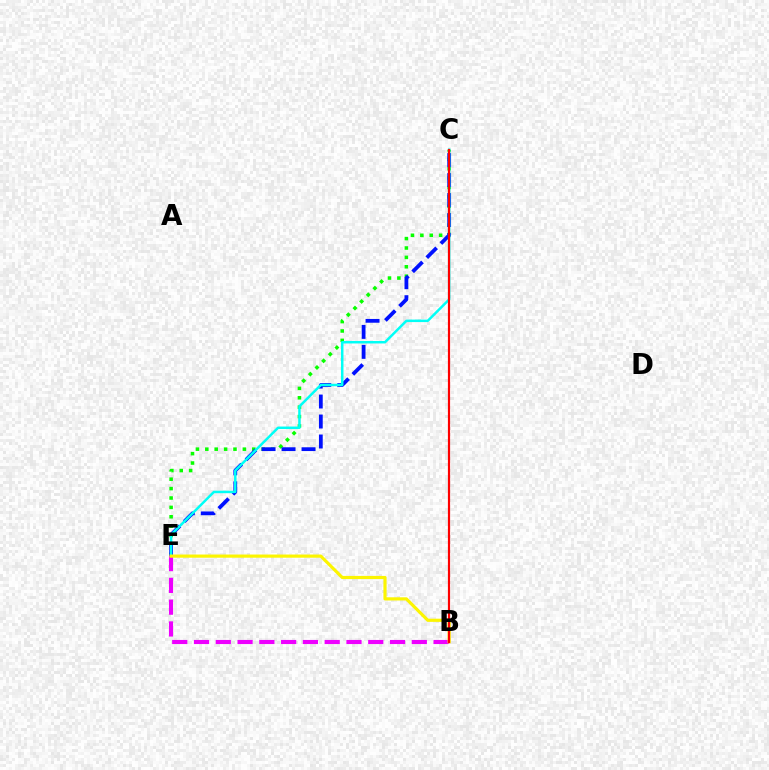{('C', 'E'): [{'color': '#08ff00', 'line_style': 'dotted', 'thickness': 2.55}, {'color': '#0010ff', 'line_style': 'dashed', 'thickness': 2.71}, {'color': '#00fff6', 'line_style': 'solid', 'thickness': 1.79}], ('B', 'E'): [{'color': '#ee00ff', 'line_style': 'dashed', 'thickness': 2.96}, {'color': '#fcf500', 'line_style': 'solid', 'thickness': 2.28}], ('B', 'C'): [{'color': '#ff0000', 'line_style': 'solid', 'thickness': 1.58}]}